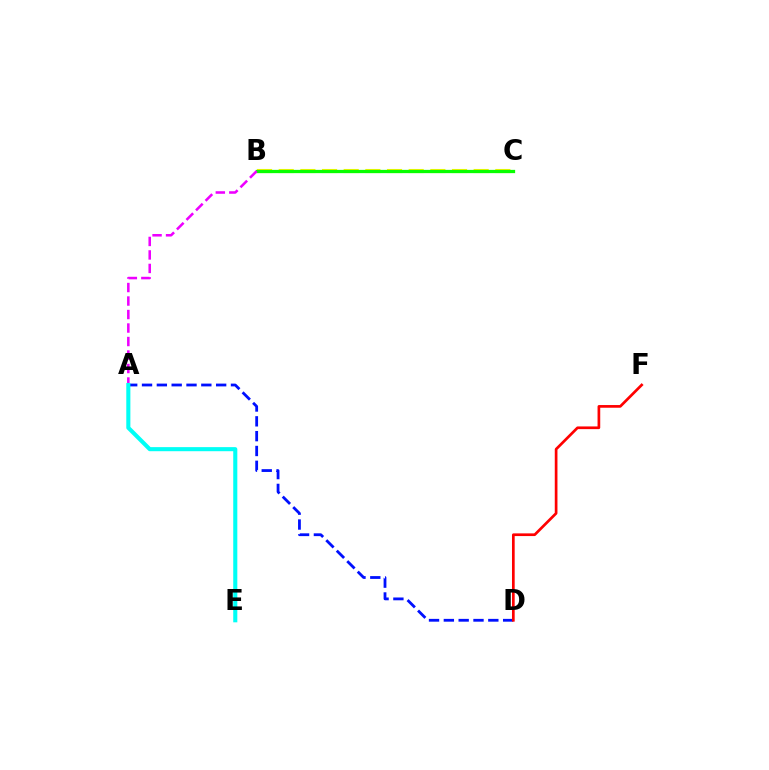{('B', 'C'): [{'color': '#fcf500', 'line_style': 'dashed', 'thickness': 2.94}, {'color': '#08ff00', 'line_style': 'solid', 'thickness': 2.35}], ('A', 'D'): [{'color': '#0010ff', 'line_style': 'dashed', 'thickness': 2.01}], ('A', 'B'): [{'color': '#ee00ff', 'line_style': 'dashed', 'thickness': 1.83}], ('A', 'E'): [{'color': '#00fff6', 'line_style': 'solid', 'thickness': 2.94}], ('D', 'F'): [{'color': '#ff0000', 'line_style': 'solid', 'thickness': 1.94}]}